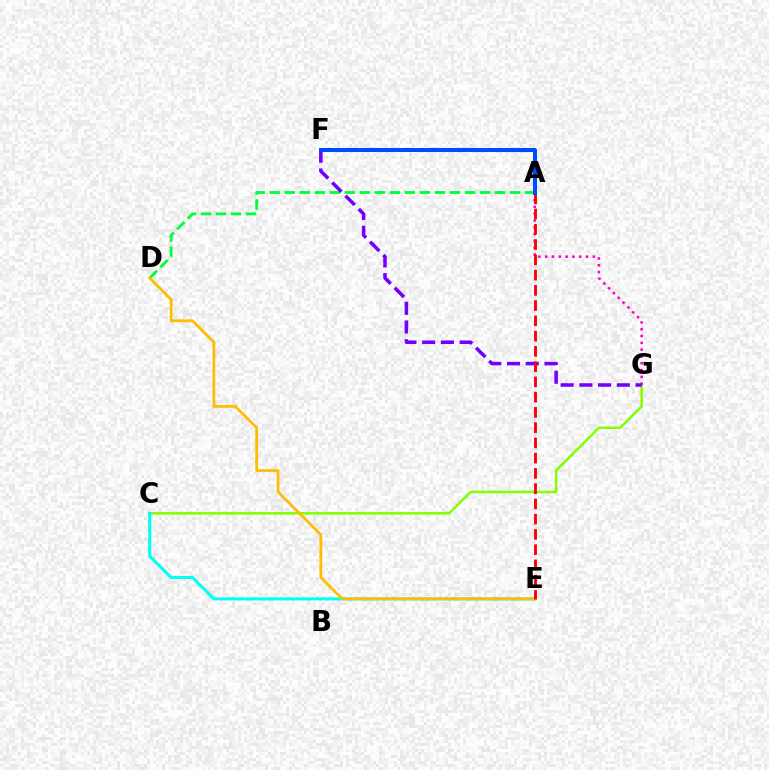{('C', 'G'): [{'color': '#84ff00', 'line_style': 'solid', 'thickness': 1.83}], ('C', 'E'): [{'color': '#00fff6', 'line_style': 'solid', 'thickness': 2.19}], ('A', 'D'): [{'color': '#00ff39', 'line_style': 'dashed', 'thickness': 2.04}], ('A', 'G'): [{'color': '#ff00cf', 'line_style': 'dotted', 'thickness': 1.85}], ('F', 'G'): [{'color': '#7200ff', 'line_style': 'dashed', 'thickness': 2.55}], ('D', 'E'): [{'color': '#ffbd00', 'line_style': 'solid', 'thickness': 1.99}], ('A', 'E'): [{'color': '#ff0000', 'line_style': 'dashed', 'thickness': 2.07}], ('A', 'F'): [{'color': '#004bff', 'line_style': 'solid', 'thickness': 2.9}]}